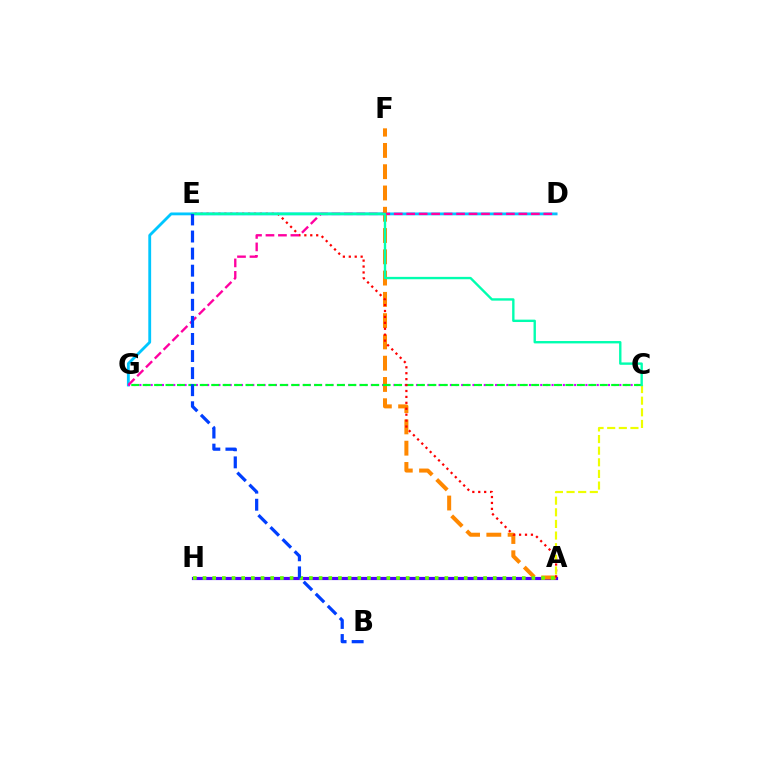{('D', 'G'): [{'color': '#00c7ff', 'line_style': 'solid', 'thickness': 2.04}, {'color': '#ff00a0', 'line_style': 'dashed', 'thickness': 1.69}], ('A', 'H'): [{'color': '#4f00ff', 'line_style': 'solid', 'thickness': 2.29}, {'color': '#66ff00', 'line_style': 'dotted', 'thickness': 2.63}], ('A', 'F'): [{'color': '#ff8800', 'line_style': 'dashed', 'thickness': 2.89}], ('C', 'G'): [{'color': '#d600ff', 'line_style': 'dotted', 'thickness': 1.53}, {'color': '#00ff27', 'line_style': 'dashed', 'thickness': 1.55}], ('A', 'E'): [{'color': '#ff0000', 'line_style': 'dotted', 'thickness': 1.61}], ('A', 'C'): [{'color': '#eeff00', 'line_style': 'dashed', 'thickness': 1.58}], ('C', 'E'): [{'color': '#00ffaf', 'line_style': 'solid', 'thickness': 1.71}], ('B', 'E'): [{'color': '#003fff', 'line_style': 'dashed', 'thickness': 2.32}]}